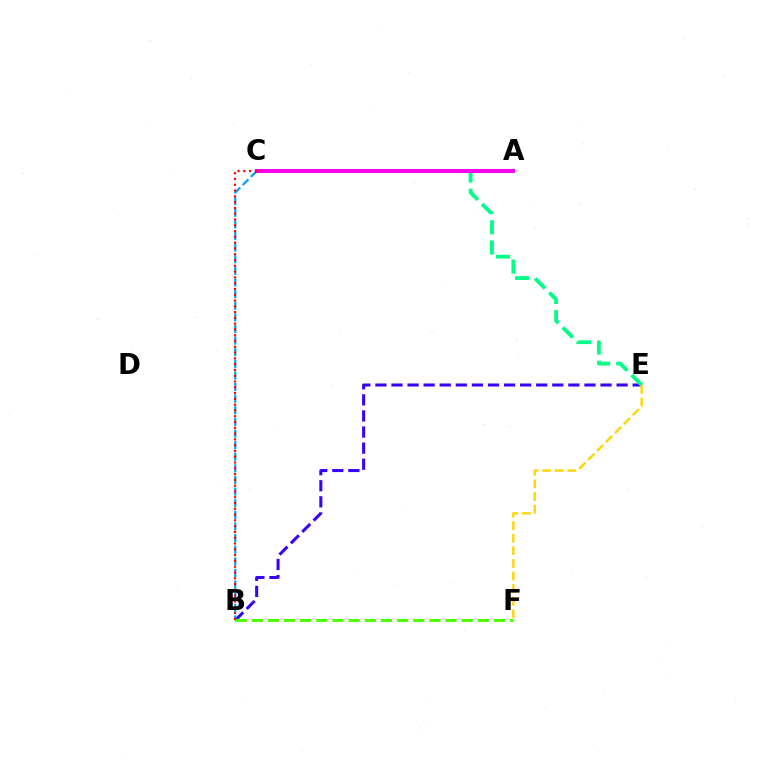{('B', 'E'): [{'color': '#3700ff', 'line_style': 'dashed', 'thickness': 2.18}], ('B', 'C'): [{'color': '#009eff', 'line_style': 'dashed', 'thickness': 1.58}, {'color': '#ff0000', 'line_style': 'dotted', 'thickness': 1.57}], ('C', 'E'): [{'color': '#00ff86', 'line_style': 'dashed', 'thickness': 2.75}], ('A', 'C'): [{'color': '#ff00ed', 'line_style': 'solid', 'thickness': 2.89}], ('E', 'F'): [{'color': '#ffd500', 'line_style': 'dashed', 'thickness': 1.71}], ('B', 'F'): [{'color': '#4fff00', 'line_style': 'dashed', 'thickness': 2.19}]}